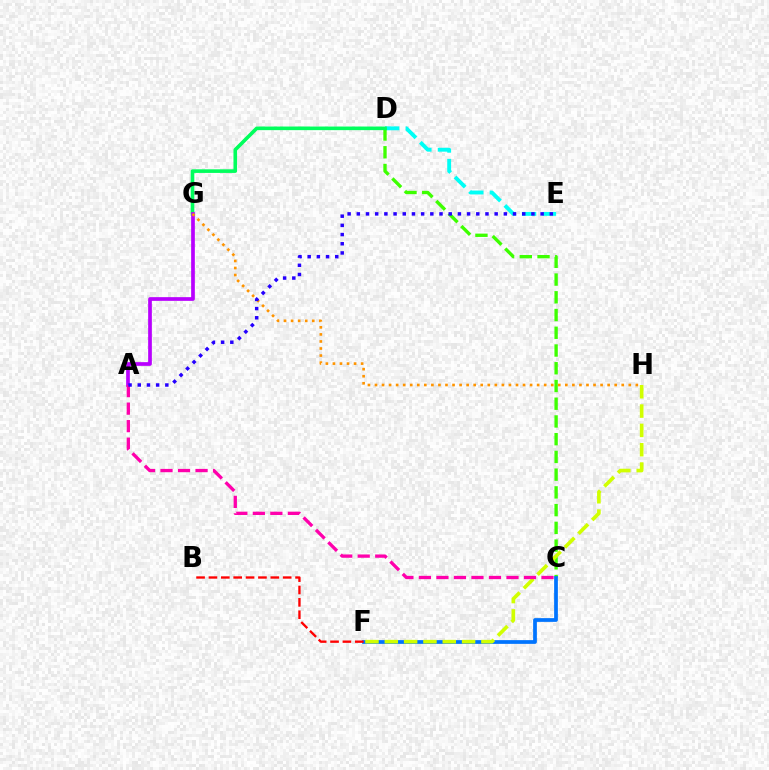{('D', 'E'): [{'color': '#00fff6', 'line_style': 'dashed', 'thickness': 2.79}], ('C', 'D'): [{'color': '#3dff00', 'line_style': 'dashed', 'thickness': 2.41}], ('D', 'G'): [{'color': '#00ff5c', 'line_style': 'solid', 'thickness': 2.6}], ('A', 'G'): [{'color': '#b900ff', 'line_style': 'solid', 'thickness': 2.66}], ('G', 'H'): [{'color': '#ff9400', 'line_style': 'dotted', 'thickness': 1.92}], ('C', 'F'): [{'color': '#0074ff', 'line_style': 'solid', 'thickness': 2.69}], ('F', 'H'): [{'color': '#d1ff00', 'line_style': 'dashed', 'thickness': 2.63}], ('A', 'C'): [{'color': '#ff00ac', 'line_style': 'dashed', 'thickness': 2.38}], ('A', 'E'): [{'color': '#2500ff', 'line_style': 'dotted', 'thickness': 2.5}], ('B', 'F'): [{'color': '#ff0000', 'line_style': 'dashed', 'thickness': 1.68}]}